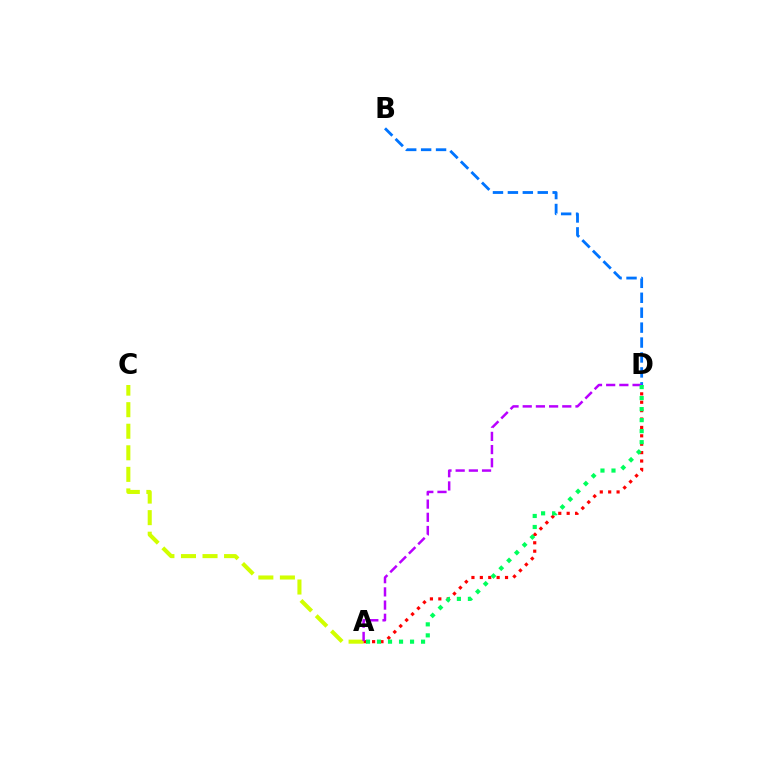{('B', 'D'): [{'color': '#0074ff', 'line_style': 'dashed', 'thickness': 2.03}], ('A', 'C'): [{'color': '#d1ff00', 'line_style': 'dashed', 'thickness': 2.93}], ('A', 'D'): [{'color': '#ff0000', 'line_style': 'dotted', 'thickness': 2.28}, {'color': '#b900ff', 'line_style': 'dashed', 'thickness': 1.79}, {'color': '#00ff5c', 'line_style': 'dotted', 'thickness': 2.99}]}